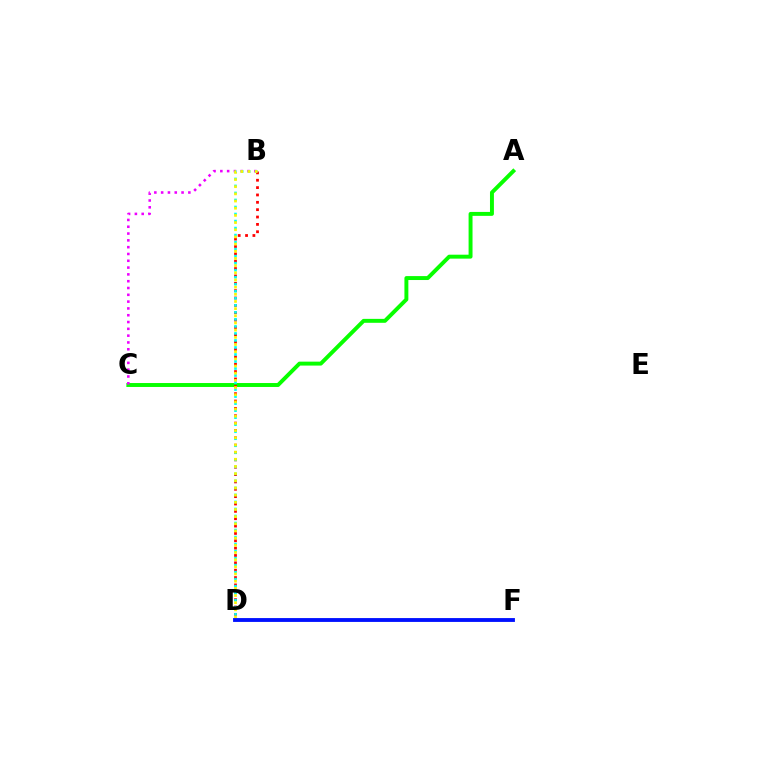{('A', 'C'): [{'color': '#08ff00', 'line_style': 'solid', 'thickness': 2.83}], ('B', 'C'): [{'color': '#ee00ff', 'line_style': 'dotted', 'thickness': 1.85}], ('B', 'D'): [{'color': '#ff0000', 'line_style': 'dotted', 'thickness': 2.0}, {'color': '#00fff6', 'line_style': 'dotted', 'thickness': 1.91}, {'color': '#fcf500', 'line_style': 'dotted', 'thickness': 1.95}], ('D', 'F'): [{'color': '#0010ff', 'line_style': 'solid', 'thickness': 2.77}]}